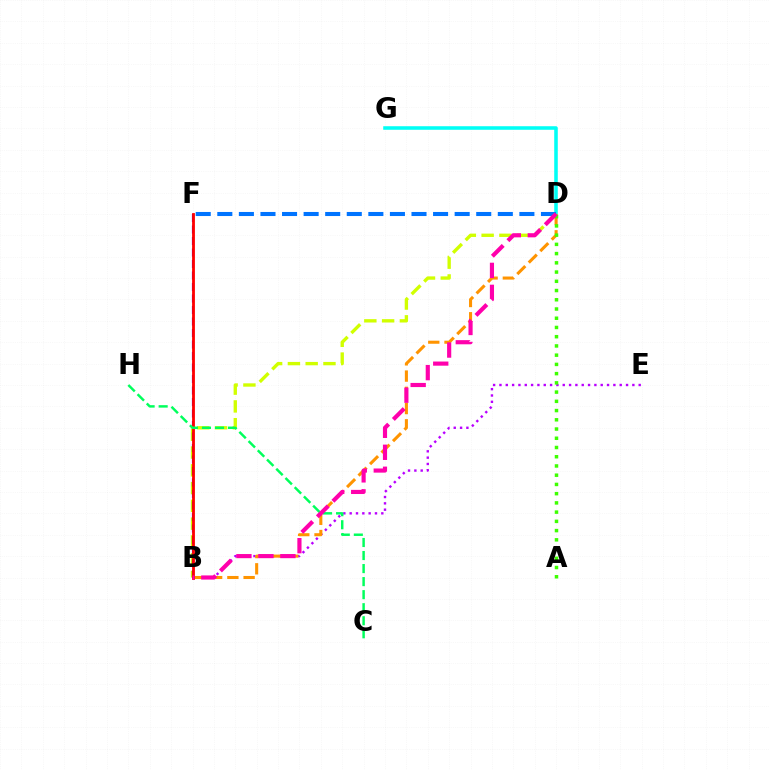{('B', 'E'): [{'color': '#b900ff', 'line_style': 'dotted', 'thickness': 1.72}], ('B', 'D'): [{'color': '#d1ff00', 'line_style': 'dashed', 'thickness': 2.42}, {'color': '#ff9400', 'line_style': 'dashed', 'thickness': 2.21}, {'color': '#ff00ac', 'line_style': 'dashed', 'thickness': 2.99}], ('D', 'G'): [{'color': '#00fff6', 'line_style': 'solid', 'thickness': 2.56}], ('B', 'F'): [{'color': '#2500ff', 'line_style': 'dashed', 'thickness': 1.56}, {'color': '#ff0000', 'line_style': 'solid', 'thickness': 2.02}], ('C', 'H'): [{'color': '#00ff5c', 'line_style': 'dashed', 'thickness': 1.77}], ('A', 'D'): [{'color': '#3dff00', 'line_style': 'dotted', 'thickness': 2.51}], ('D', 'F'): [{'color': '#0074ff', 'line_style': 'dashed', 'thickness': 2.93}]}